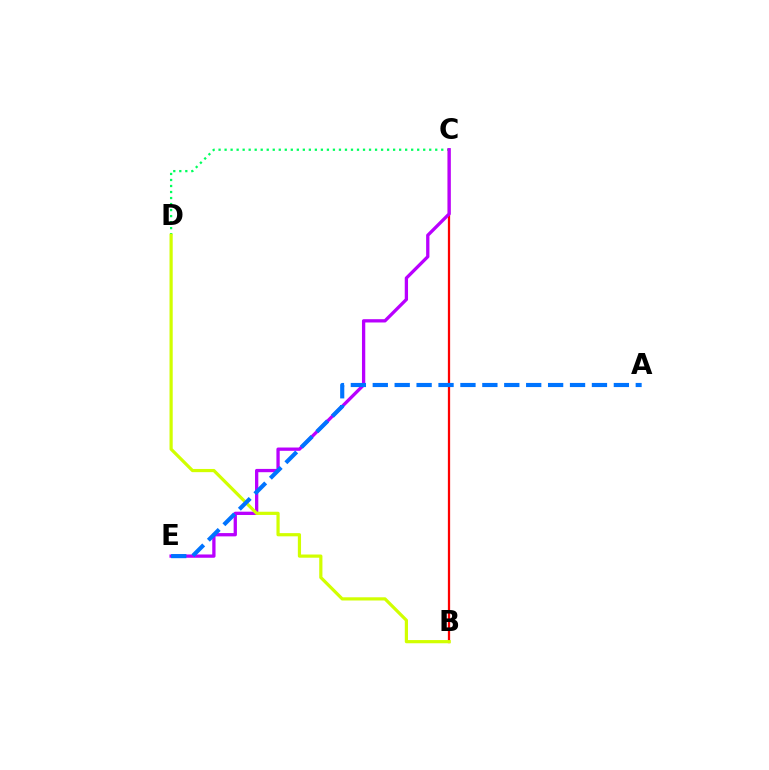{('C', 'D'): [{'color': '#00ff5c', 'line_style': 'dotted', 'thickness': 1.64}], ('B', 'C'): [{'color': '#ff0000', 'line_style': 'solid', 'thickness': 1.63}], ('C', 'E'): [{'color': '#b900ff', 'line_style': 'solid', 'thickness': 2.37}], ('B', 'D'): [{'color': '#d1ff00', 'line_style': 'solid', 'thickness': 2.3}], ('A', 'E'): [{'color': '#0074ff', 'line_style': 'dashed', 'thickness': 2.98}]}